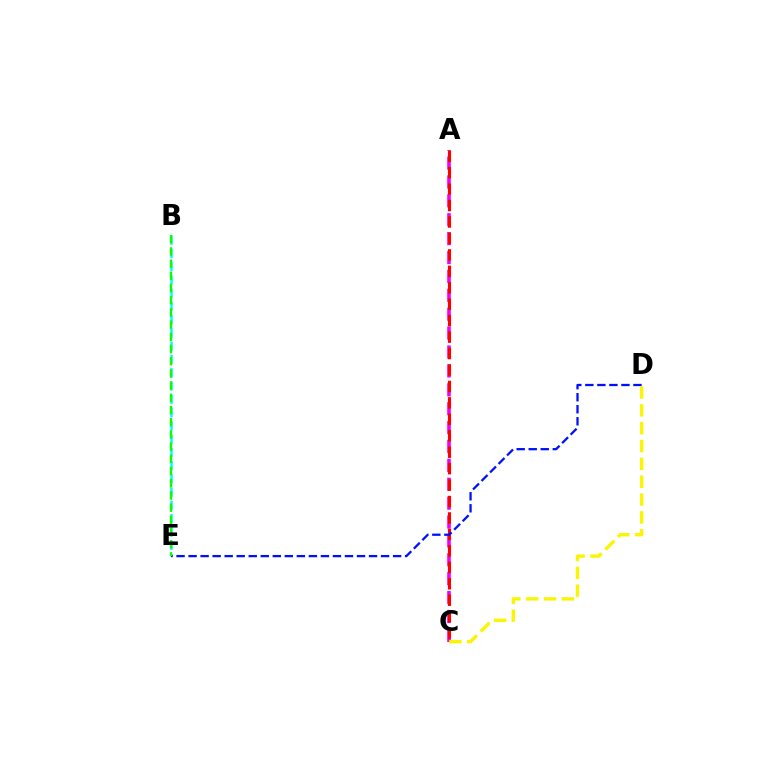{('A', 'C'): [{'color': '#ee00ff', 'line_style': 'dashed', 'thickness': 2.57}, {'color': '#ff0000', 'line_style': 'dashed', 'thickness': 2.23}], ('B', 'E'): [{'color': '#00fff6', 'line_style': 'dashed', 'thickness': 1.8}, {'color': '#08ff00', 'line_style': 'dashed', 'thickness': 1.66}], ('D', 'E'): [{'color': '#0010ff', 'line_style': 'dashed', 'thickness': 1.63}], ('C', 'D'): [{'color': '#fcf500', 'line_style': 'dashed', 'thickness': 2.42}]}